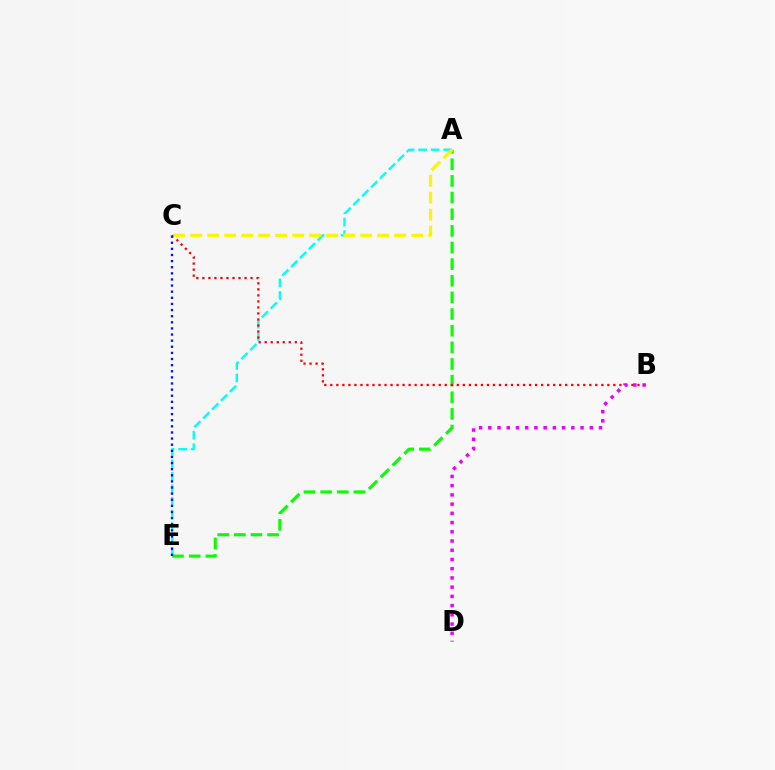{('A', 'E'): [{'color': '#00fff6', 'line_style': 'dashed', 'thickness': 1.7}, {'color': '#08ff00', 'line_style': 'dashed', 'thickness': 2.26}], ('B', 'C'): [{'color': '#ff0000', 'line_style': 'dotted', 'thickness': 1.64}], ('C', 'E'): [{'color': '#0010ff', 'line_style': 'dotted', 'thickness': 1.66}], ('A', 'C'): [{'color': '#fcf500', 'line_style': 'dashed', 'thickness': 2.31}], ('B', 'D'): [{'color': '#ee00ff', 'line_style': 'dotted', 'thickness': 2.51}]}